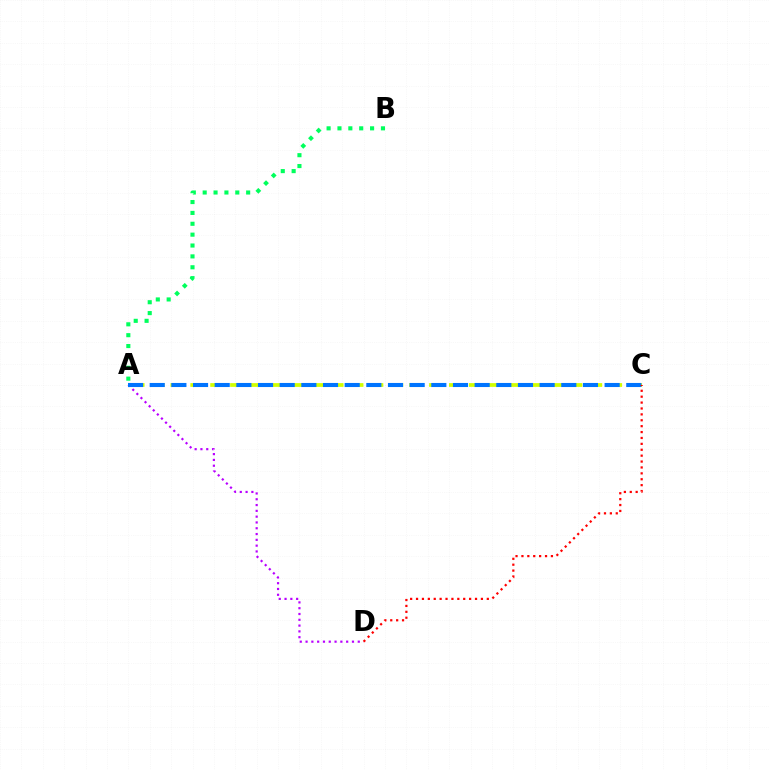{('A', 'D'): [{'color': '#b900ff', 'line_style': 'dotted', 'thickness': 1.58}], ('A', 'C'): [{'color': '#d1ff00', 'line_style': 'dashed', 'thickness': 2.7}, {'color': '#0074ff', 'line_style': 'dashed', 'thickness': 2.94}], ('C', 'D'): [{'color': '#ff0000', 'line_style': 'dotted', 'thickness': 1.6}], ('A', 'B'): [{'color': '#00ff5c', 'line_style': 'dotted', 'thickness': 2.95}]}